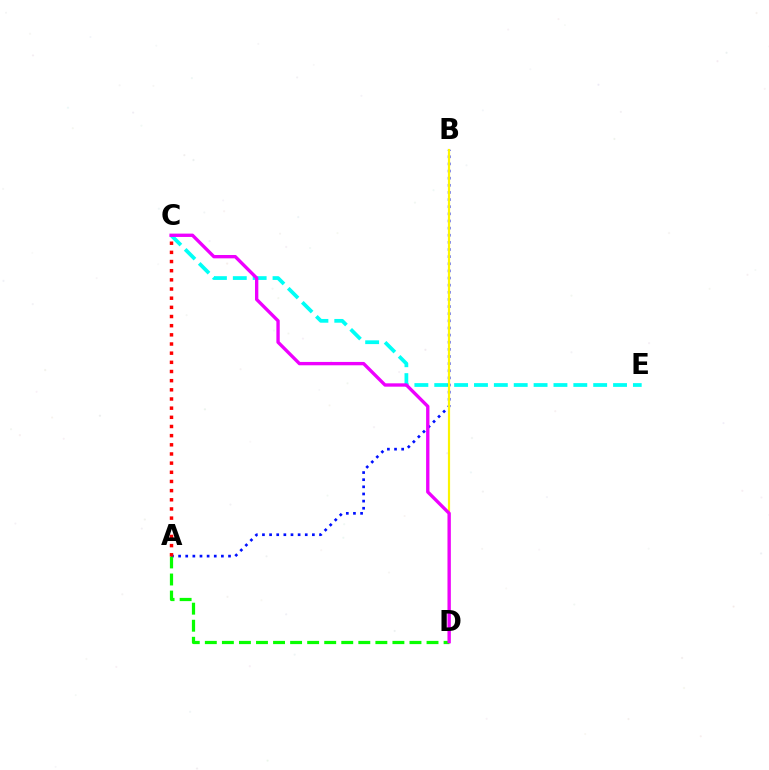{('C', 'E'): [{'color': '#00fff6', 'line_style': 'dashed', 'thickness': 2.7}], ('A', 'B'): [{'color': '#0010ff', 'line_style': 'dotted', 'thickness': 1.94}], ('B', 'D'): [{'color': '#fcf500', 'line_style': 'solid', 'thickness': 1.58}], ('A', 'D'): [{'color': '#08ff00', 'line_style': 'dashed', 'thickness': 2.32}], ('A', 'C'): [{'color': '#ff0000', 'line_style': 'dotted', 'thickness': 2.49}], ('C', 'D'): [{'color': '#ee00ff', 'line_style': 'solid', 'thickness': 2.41}]}